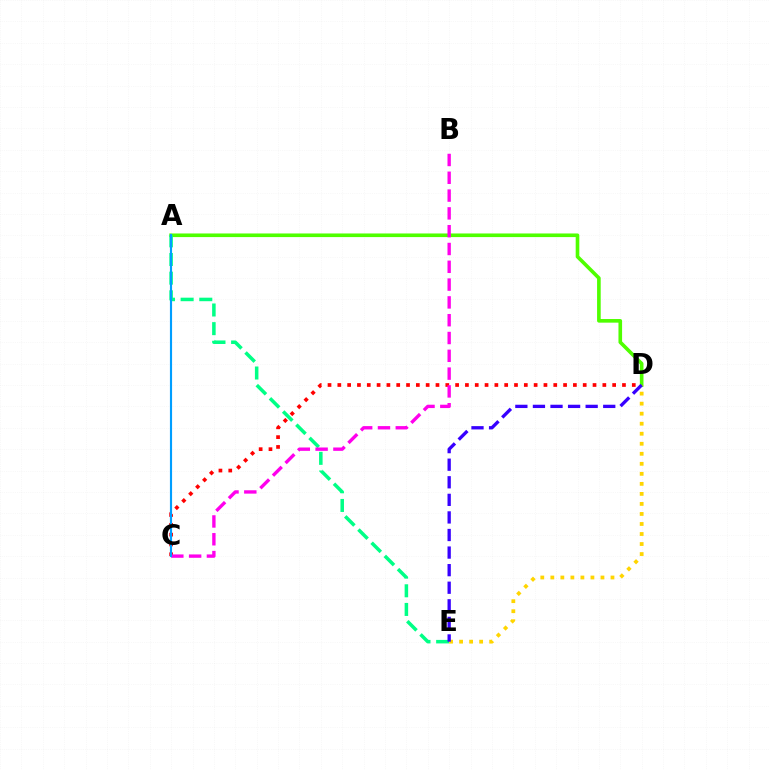{('A', 'D'): [{'color': '#4fff00', 'line_style': 'solid', 'thickness': 2.61}], ('C', 'D'): [{'color': '#ff0000', 'line_style': 'dotted', 'thickness': 2.67}], ('A', 'E'): [{'color': '#00ff86', 'line_style': 'dashed', 'thickness': 2.53}], ('D', 'E'): [{'color': '#ffd500', 'line_style': 'dotted', 'thickness': 2.72}, {'color': '#3700ff', 'line_style': 'dashed', 'thickness': 2.39}], ('B', 'C'): [{'color': '#ff00ed', 'line_style': 'dashed', 'thickness': 2.42}], ('A', 'C'): [{'color': '#009eff', 'line_style': 'solid', 'thickness': 1.55}]}